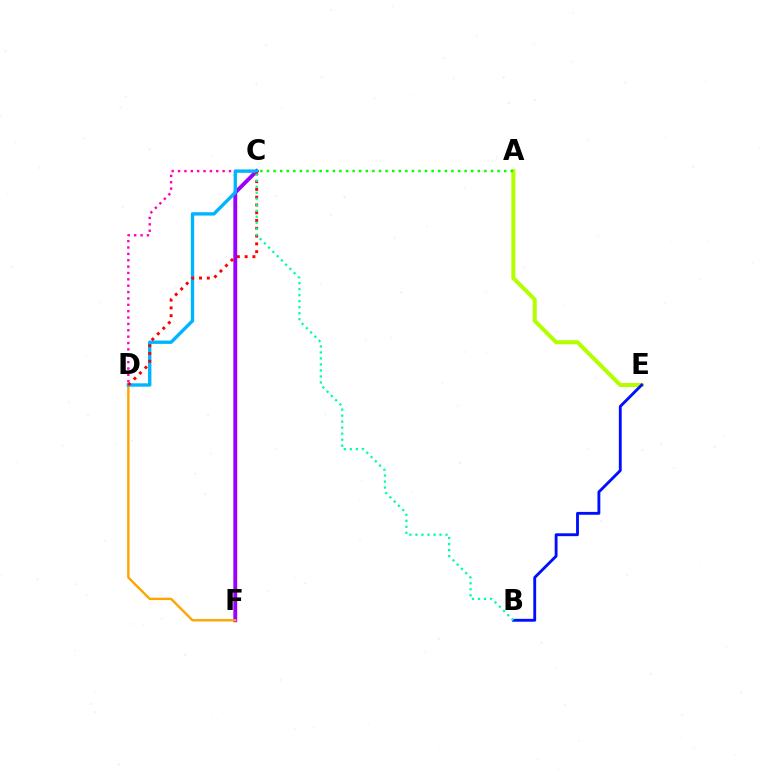{('C', 'F'): [{'color': '#9b00ff', 'line_style': 'solid', 'thickness': 2.79}], ('A', 'E'): [{'color': '#b3ff00', 'line_style': 'solid', 'thickness': 2.89}], ('D', 'F'): [{'color': '#ffa500', 'line_style': 'solid', 'thickness': 1.72}], ('C', 'D'): [{'color': '#ff00bd', 'line_style': 'dotted', 'thickness': 1.73}, {'color': '#00b5ff', 'line_style': 'solid', 'thickness': 2.42}, {'color': '#ff0000', 'line_style': 'dotted', 'thickness': 2.11}], ('B', 'E'): [{'color': '#0010ff', 'line_style': 'solid', 'thickness': 2.06}], ('A', 'C'): [{'color': '#08ff00', 'line_style': 'dotted', 'thickness': 1.79}], ('B', 'C'): [{'color': '#00ff9d', 'line_style': 'dotted', 'thickness': 1.63}]}